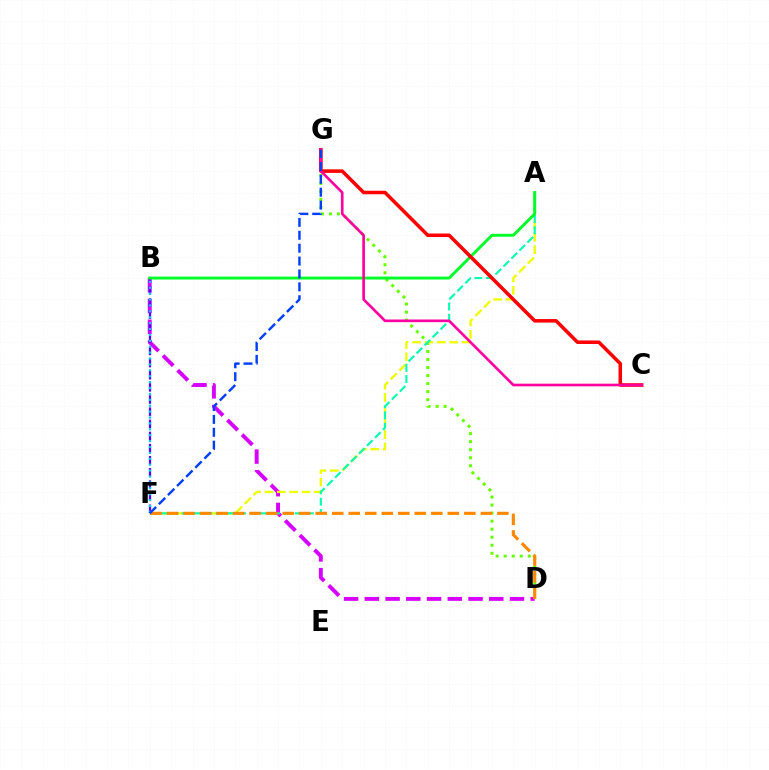{('B', 'D'): [{'color': '#d600ff', 'line_style': 'dashed', 'thickness': 2.82}], ('D', 'G'): [{'color': '#66ff00', 'line_style': 'dotted', 'thickness': 2.18}], ('B', 'F'): [{'color': '#4f00ff', 'line_style': 'dashed', 'thickness': 1.65}, {'color': '#00c7ff', 'line_style': 'dotted', 'thickness': 1.6}], ('A', 'F'): [{'color': '#eeff00', 'line_style': 'dashed', 'thickness': 1.68}, {'color': '#00ffaf', 'line_style': 'dashed', 'thickness': 1.53}], ('A', 'B'): [{'color': '#00ff27', 'line_style': 'solid', 'thickness': 2.1}], ('C', 'G'): [{'color': '#ff0000', 'line_style': 'solid', 'thickness': 2.55}, {'color': '#ff00a0', 'line_style': 'solid', 'thickness': 1.91}], ('D', 'F'): [{'color': '#ff8800', 'line_style': 'dashed', 'thickness': 2.24}], ('F', 'G'): [{'color': '#003fff', 'line_style': 'dashed', 'thickness': 1.75}]}